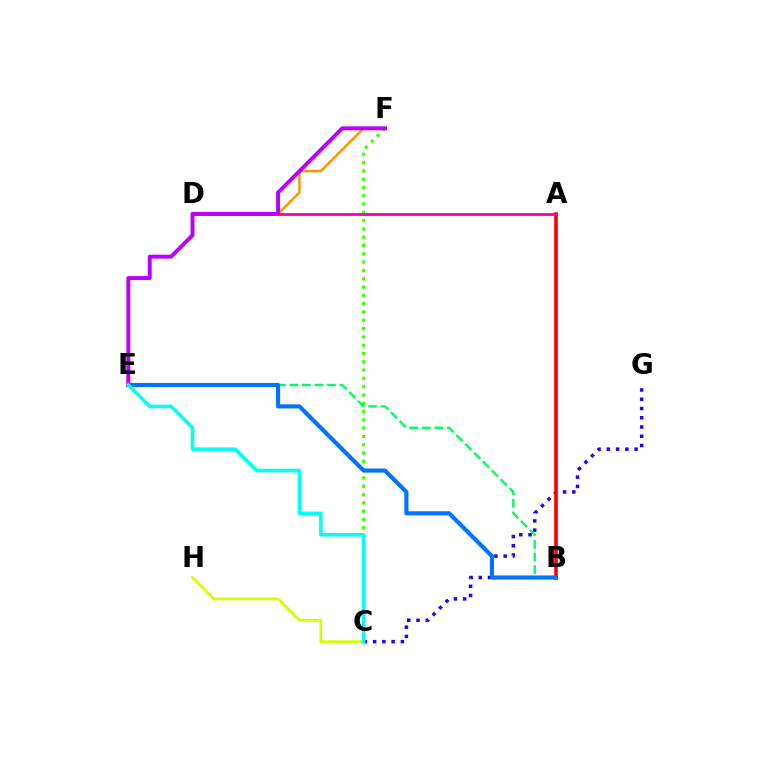{('C', 'G'): [{'color': '#2500ff', 'line_style': 'dotted', 'thickness': 2.51}], ('C', 'F'): [{'color': '#3dff00', 'line_style': 'dotted', 'thickness': 2.26}], ('A', 'B'): [{'color': '#ff0000', 'line_style': 'solid', 'thickness': 2.62}], ('B', 'E'): [{'color': '#00ff5c', 'line_style': 'dashed', 'thickness': 1.7}, {'color': '#0074ff', 'line_style': 'solid', 'thickness': 2.97}], ('A', 'D'): [{'color': '#ff00ac', 'line_style': 'solid', 'thickness': 2.08}], ('D', 'F'): [{'color': '#ff9400', 'line_style': 'solid', 'thickness': 1.74}], ('E', 'F'): [{'color': '#b900ff', 'line_style': 'solid', 'thickness': 2.83}], ('C', 'H'): [{'color': '#d1ff00', 'line_style': 'solid', 'thickness': 1.94}], ('C', 'E'): [{'color': '#00fff6', 'line_style': 'solid', 'thickness': 2.55}]}